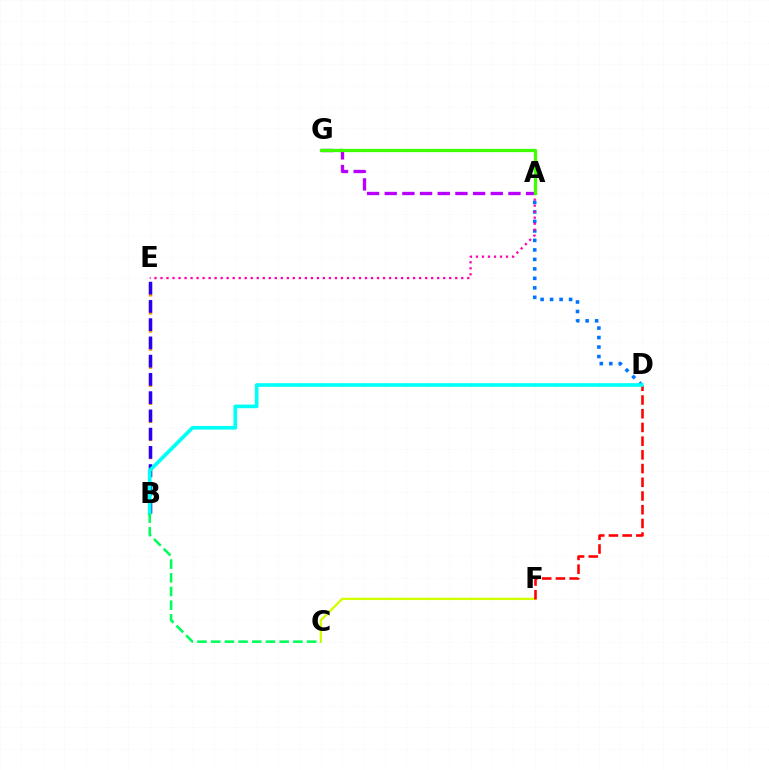{('B', 'E'): [{'color': '#ff9400', 'line_style': 'dashed', 'thickness': 2.46}, {'color': '#2500ff', 'line_style': 'dashed', 'thickness': 2.48}], ('C', 'F'): [{'color': '#d1ff00', 'line_style': 'solid', 'thickness': 1.67}], ('A', 'D'): [{'color': '#0074ff', 'line_style': 'dotted', 'thickness': 2.58}], ('D', 'F'): [{'color': '#ff0000', 'line_style': 'dashed', 'thickness': 1.86}], ('A', 'G'): [{'color': '#b900ff', 'line_style': 'dashed', 'thickness': 2.4}, {'color': '#3dff00', 'line_style': 'solid', 'thickness': 2.35}], ('B', 'D'): [{'color': '#00fff6', 'line_style': 'solid', 'thickness': 2.64}], ('B', 'C'): [{'color': '#00ff5c', 'line_style': 'dashed', 'thickness': 1.86}], ('A', 'E'): [{'color': '#ff00ac', 'line_style': 'dotted', 'thickness': 1.63}]}